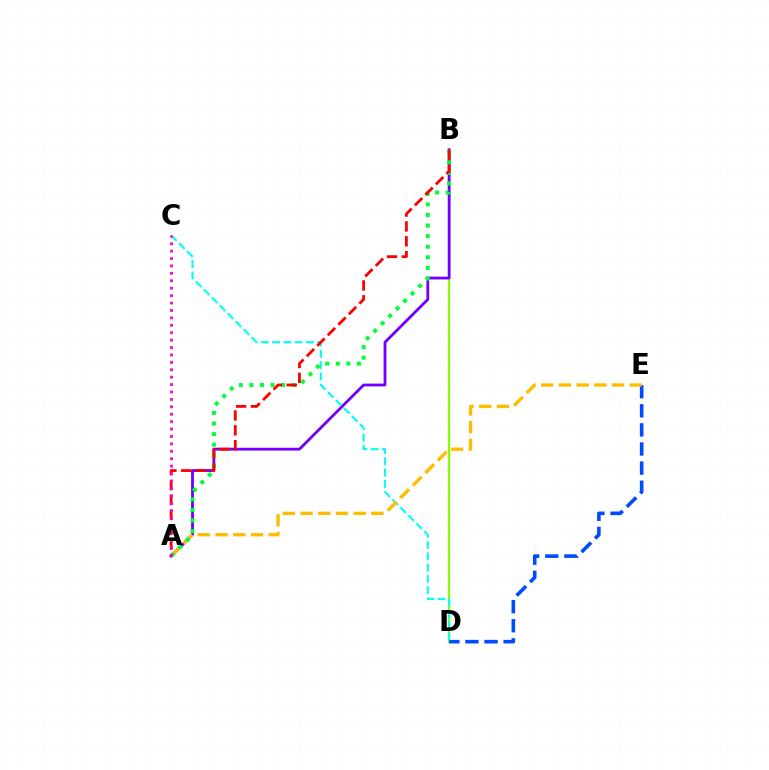{('B', 'D'): [{'color': '#84ff00', 'line_style': 'solid', 'thickness': 1.61}], ('D', 'E'): [{'color': '#004bff', 'line_style': 'dashed', 'thickness': 2.6}], ('A', 'B'): [{'color': '#7200ff', 'line_style': 'solid', 'thickness': 2.02}, {'color': '#00ff39', 'line_style': 'dotted', 'thickness': 2.87}, {'color': '#ff0000', 'line_style': 'dashed', 'thickness': 2.02}], ('C', 'D'): [{'color': '#00fff6', 'line_style': 'dashed', 'thickness': 1.53}], ('A', 'E'): [{'color': '#ffbd00', 'line_style': 'dashed', 'thickness': 2.41}], ('A', 'C'): [{'color': '#ff00cf', 'line_style': 'dotted', 'thickness': 2.01}]}